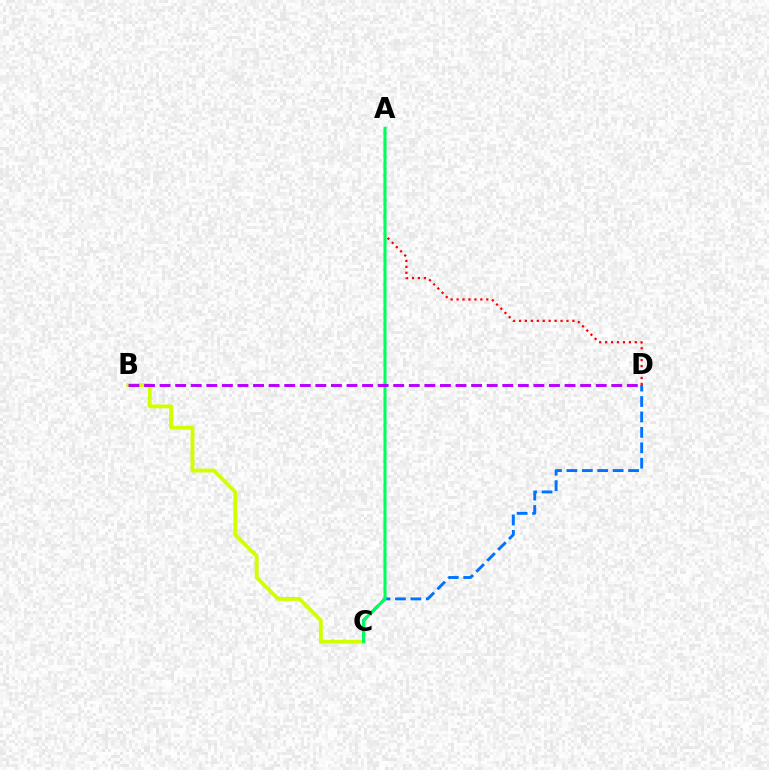{('B', 'C'): [{'color': '#d1ff00', 'line_style': 'solid', 'thickness': 2.79}], ('A', 'D'): [{'color': '#ff0000', 'line_style': 'dotted', 'thickness': 1.61}], ('C', 'D'): [{'color': '#0074ff', 'line_style': 'dashed', 'thickness': 2.1}], ('A', 'C'): [{'color': '#00ff5c', 'line_style': 'solid', 'thickness': 2.21}], ('B', 'D'): [{'color': '#b900ff', 'line_style': 'dashed', 'thickness': 2.12}]}